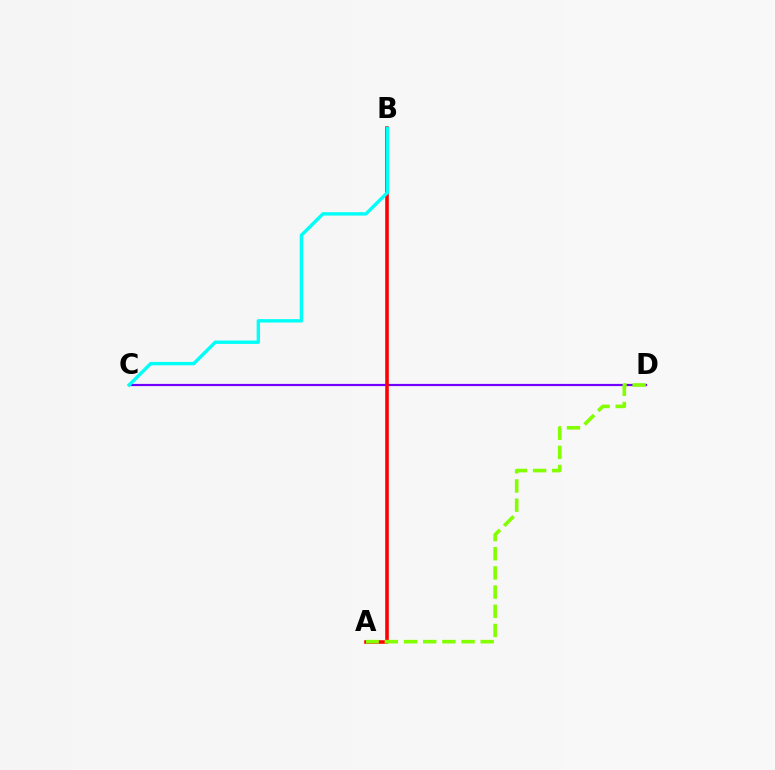{('C', 'D'): [{'color': '#7200ff', 'line_style': 'solid', 'thickness': 1.58}], ('A', 'B'): [{'color': '#ff0000', 'line_style': 'solid', 'thickness': 2.56}], ('A', 'D'): [{'color': '#84ff00', 'line_style': 'dashed', 'thickness': 2.6}], ('B', 'C'): [{'color': '#00fff6', 'line_style': 'solid', 'thickness': 2.44}]}